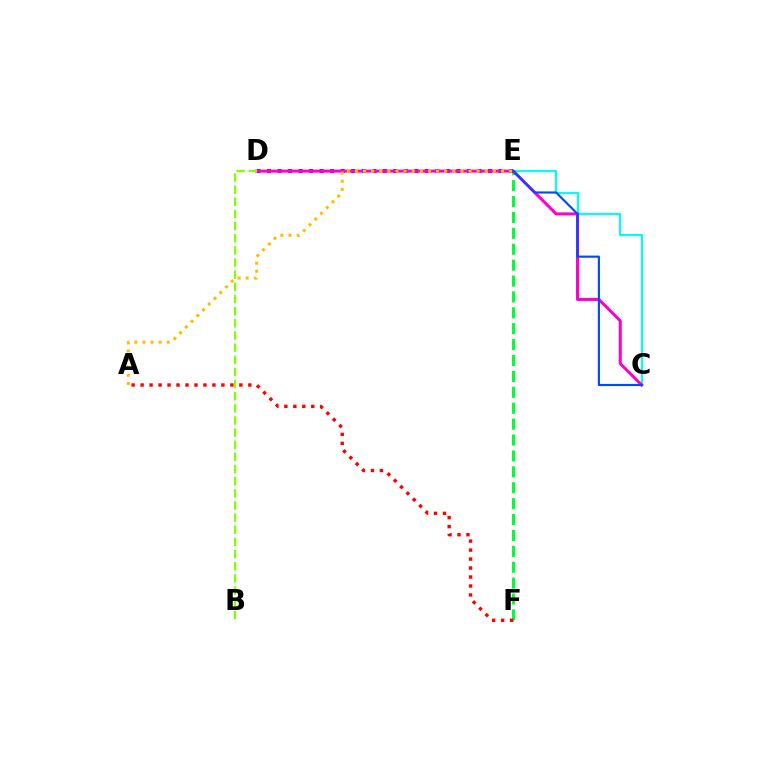{('C', 'E'): [{'color': '#00fff6', 'line_style': 'solid', 'thickness': 1.58}, {'color': '#004bff', 'line_style': 'solid', 'thickness': 1.56}], ('E', 'F'): [{'color': '#00ff39', 'line_style': 'dashed', 'thickness': 2.16}], ('D', 'E'): [{'color': '#7200ff', 'line_style': 'dotted', 'thickness': 2.86}], ('C', 'D'): [{'color': '#ff00cf', 'line_style': 'solid', 'thickness': 2.18}], ('A', 'E'): [{'color': '#ffbd00', 'line_style': 'dotted', 'thickness': 2.21}], ('B', 'D'): [{'color': '#84ff00', 'line_style': 'dashed', 'thickness': 1.65}], ('A', 'F'): [{'color': '#ff0000', 'line_style': 'dotted', 'thickness': 2.44}]}